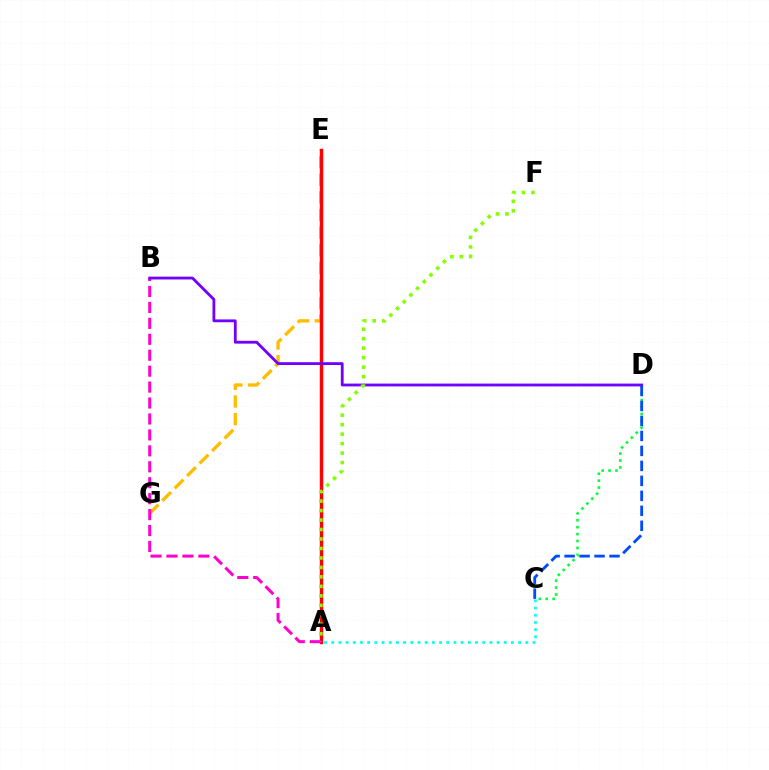{('C', 'D'): [{'color': '#00ff39', 'line_style': 'dotted', 'thickness': 1.88}, {'color': '#004bff', 'line_style': 'dashed', 'thickness': 2.03}], ('E', 'G'): [{'color': '#ffbd00', 'line_style': 'dashed', 'thickness': 2.4}], ('A', 'E'): [{'color': '#ff0000', 'line_style': 'solid', 'thickness': 2.48}], ('A', 'B'): [{'color': '#ff00cf', 'line_style': 'dashed', 'thickness': 2.17}], ('A', 'C'): [{'color': '#00fff6', 'line_style': 'dotted', 'thickness': 1.95}], ('B', 'D'): [{'color': '#7200ff', 'line_style': 'solid', 'thickness': 2.03}], ('A', 'F'): [{'color': '#84ff00', 'line_style': 'dotted', 'thickness': 2.58}]}